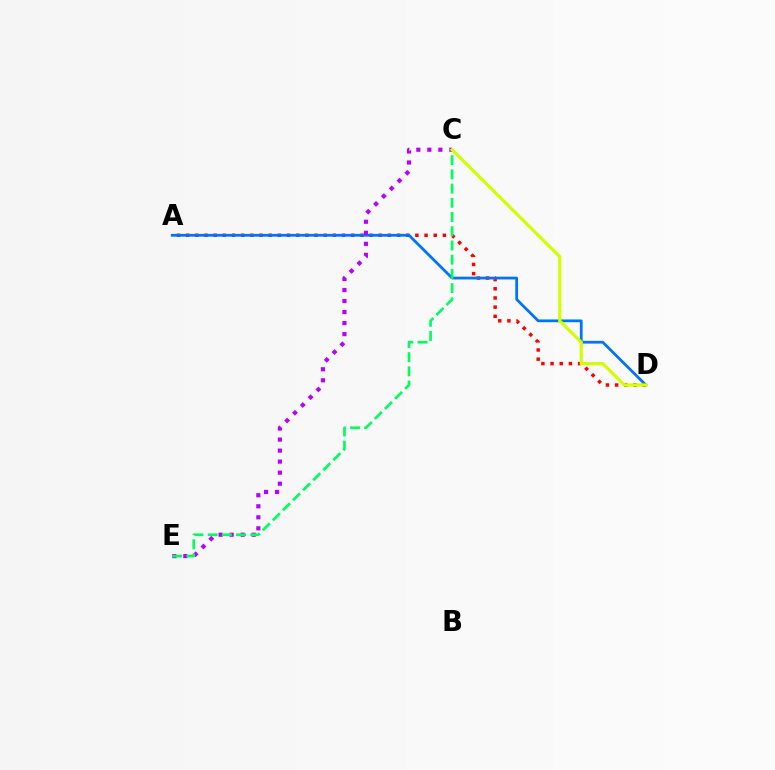{('A', 'D'): [{'color': '#ff0000', 'line_style': 'dotted', 'thickness': 2.49}, {'color': '#0074ff', 'line_style': 'solid', 'thickness': 1.99}], ('C', 'E'): [{'color': '#b900ff', 'line_style': 'dotted', 'thickness': 3.0}, {'color': '#00ff5c', 'line_style': 'dashed', 'thickness': 1.93}], ('C', 'D'): [{'color': '#d1ff00', 'line_style': 'solid', 'thickness': 2.28}]}